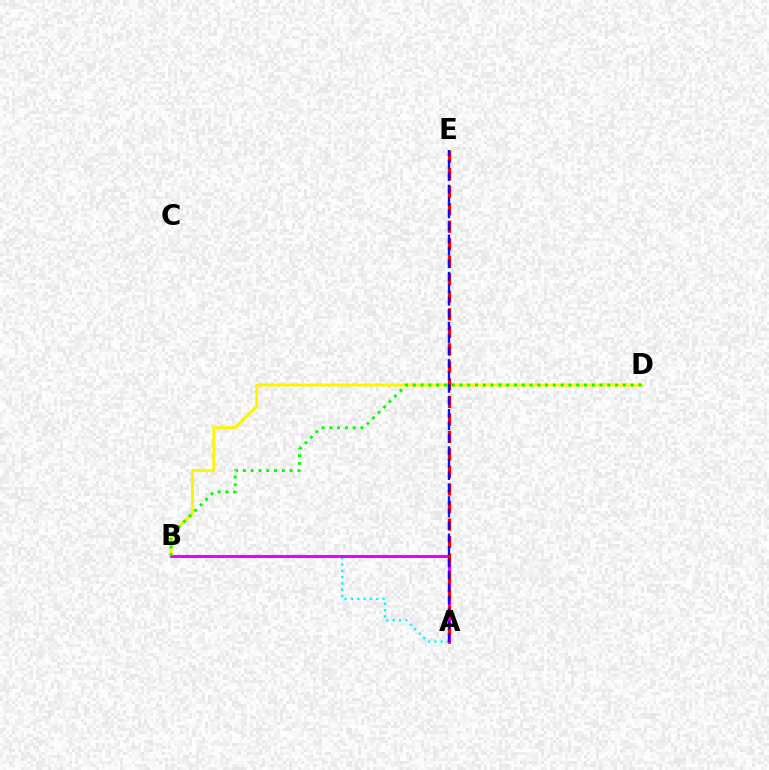{('A', 'B'): [{'color': '#00fff6', 'line_style': 'dotted', 'thickness': 1.71}, {'color': '#ee00ff', 'line_style': 'solid', 'thickness': 2.17}], ('B', 'D'): [{'color': '#fcf500', 'line_style': 'solid', 'thickness': 2.16}, {'color': '#08ff00', 'line_style': 'dotted', 'thickness': 2.11}], ('A', 'E'): [{'color': '#ff0000', 'line_style': 'dashed', 'thickness': 2.38}, {'color': '#0010ff', 'line_style': 'dashed', 'thickness': 1.69}]}